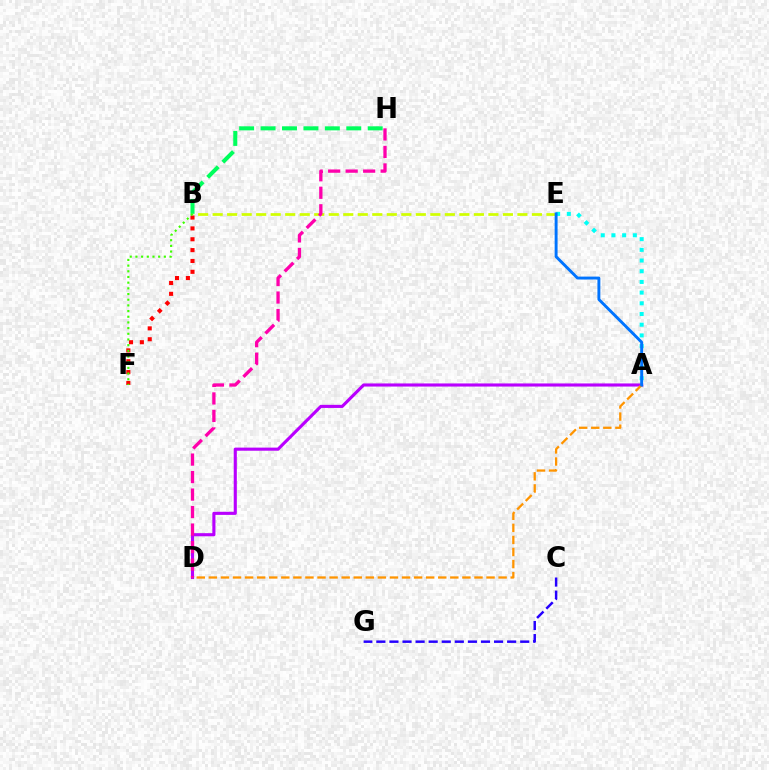{('B', 'F'): [{'color': '#ff0000', 'line_style': 'dotted', 'thickness': 2.95}, {'color': '#3dff00', 'line_style': 'dotted', 'thickness': 1.54}], ('A', 'D'): [{'color': '#b900ff', 'line_style': 'solid', 'thickness': 2.24}, {'color': '#ff9400', 'line_style': 'dashed', 'thickness': 1.64}], ('C', 'G'): [{'color': '#2500ff', 'line_style': 'dashed', 'thickness': 1.78}], ('B', 'H'): [{'color': '#00ff5c', 'line_style': 'dashed', 'thickness': 2.91}], ('B', 'E'): [{'color': '#d1ff00', 'line_style': 'dashed', 'thickness': 1.97}], ('A', 'E'): [{'color': '#00fff6', 'line_style': 'dotted', 'thickness': 2.91}, {'color': '#0074ff', 'line_style': 'solid', 'thickness': 2.1}], ('D', 'H'): [{'color': '#ff00ac', 'line_style': 'dashed', 'thickness': 2.38}]}